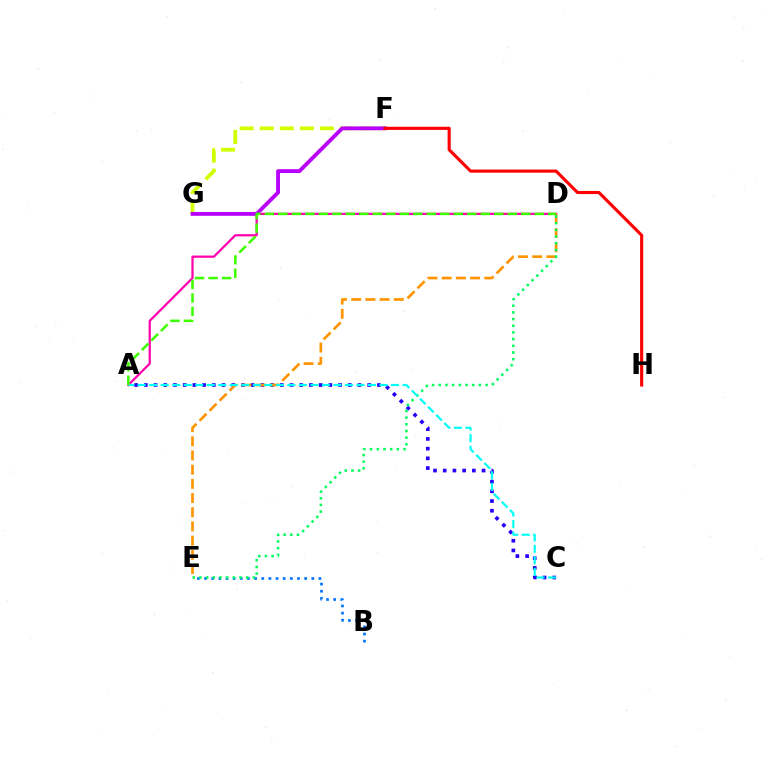{('F', 'G'): [{'color': '#d1ff00', 'line_style': 'dashed', 'thickness': 2.72}, {'color': '#b900ff', 'line_style': 'solid', 'thickness': 2.77}], ('A', 'D'): [{'color': '#ff00ac', 'line_style': 'solid', 'thickness': 1.61}, {'color': '#3dff00', 'line_style': 'dashed', 'thickness': 1.83}], ('A', 'C'): [{'color': '#2500ff', 'line_style': 'dotted', 'thickness': 2.64}, {'color': '#00fff6', 'line_style': 'dashed', 'thickness': 1.56}], ('B', 'E'): [{'color': '#0074ff', 'line_style': 'dotted', 'thickness': 1.94}], ('D', 'E'): [{'color': '#ff9400', 'line_style': 'dashed', 'thickness': 1.93}, {'color': '#00ff5c', 'line_style': 'dotted', 'thickness': 1.82}], ('F', 'H'): [{'color': '#ff0000', 'line_style': 'solid', 'thickness': 2.24}]}